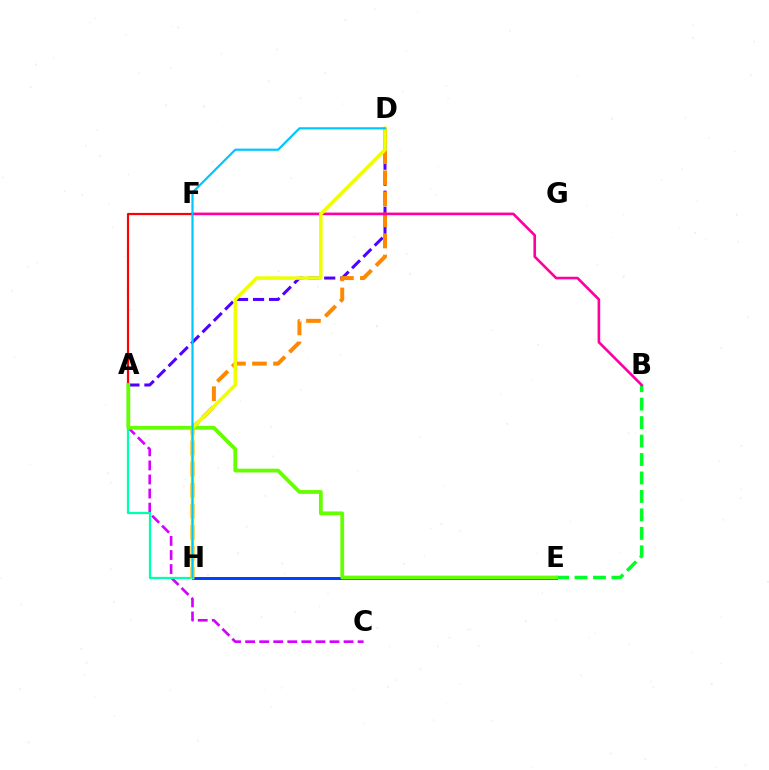{('B', 'E'): [{'color': '#00ff27', 'line_style': 'dashed', 'thickness': 2.51}], ('A', 'D'): [{'color': '#4f00ff', 'line_style': 'dashed', 'thickness': 2.17}], ('D', 'H'): [{'color': '#ff8800', 'line_style': 'dashed', 'thickness': 2.86}, {'color': '#eeff00', 'line_style': 'solid', 'thickness': 2.56}, {'color': '#00c7ff', 'line_style': 'solid', 'thickness': 1.6}], ('B', 'F'): [{'color': '#ff00a0', 'line_style': 'solid', 'thickness': 1.89}], ('A', 'C'): [{'color': '#d600ff', 'line_style': 'dashed', 'thickness': 1.91}], ('E', 'H'): [{'color': '#003fff', 'line_style': 'solid', 'thickness': 2.15}], ('A', 'H'): [{'color': '#00ffaf', 'line_style': 'solid', 'thickness': 1.63}], ('A', 'F'): [{'color': '#ff0000', 'line_style': 'solid', 'thickness': 1.58}], ('A', 'E'): [{'color': '#66ff00', 'line_style': 'solid', 'thickness': 2.72}]}